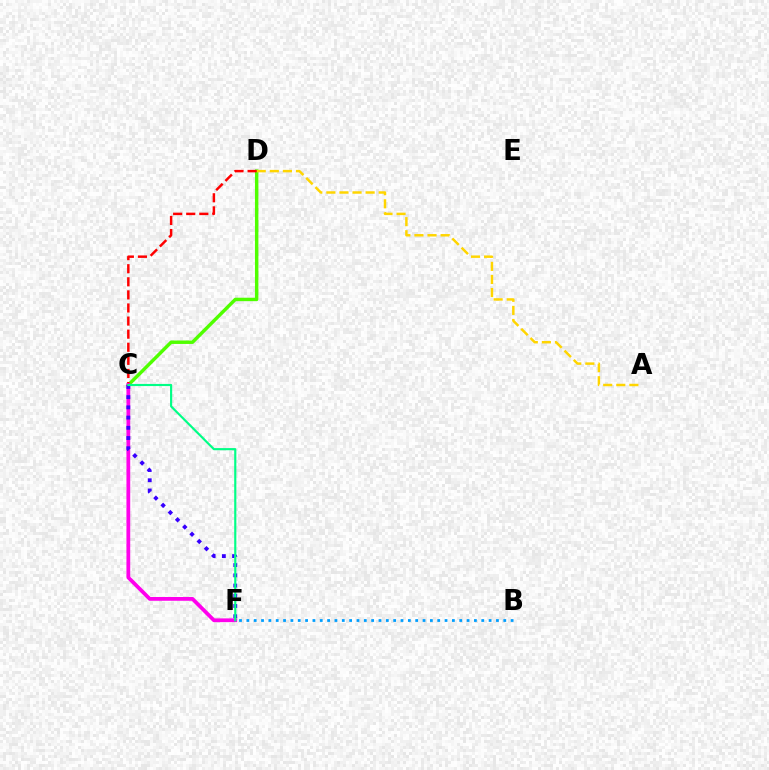{('C', 'D'): [{'color': '#4fff00', 'line_style': 'solid', 'thickness': 2.47}, {'color': '#ff0000', 'line_style': 'dashed', 'thickness': 1.78}], ('B', 'F'): [{'color': '#009eff', 'line_style': 'dotted', 'thickness': 1.99}], ('A', 'D'): [{'color': '#ffd500', 'line_style': 'dashed', 'thickness': 1.78}], ('C', 'F'): [{'color': '#ff00ed', 'line_style': 'solid', 'thickness': 2.71}, {'color': '#3700ff', 'line_style': 'dotted', 'thickness': 2.78}, {'color': '#00ff86', 'line_style': 'solid', 'thickness': 1.55}]}